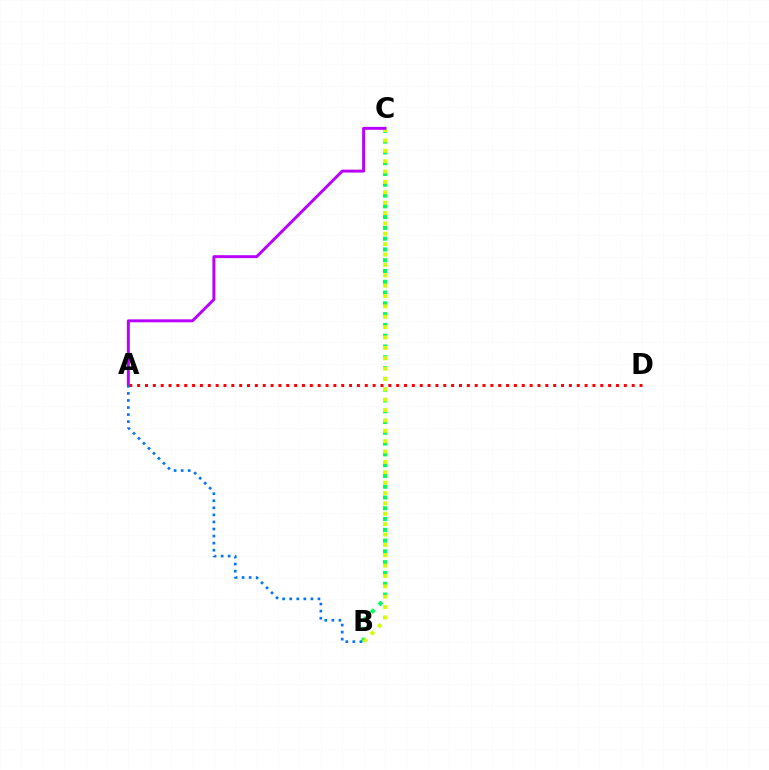{('B', 'C'): [{'color': '#00ff5c', 'line_style': 'dotted', 'thickness': 2.93}, {'color': '#d1ff00', 'line_style': 'dotted', 'thickness': 2.82}], ('A', 'C'): [{'color': '#b900ff', 'line_style': 'solid', 'thickness': 2.12}], ('A', 'B'): [{'color': '#0074ff', 'line_style': 'dotted', 'thickness': 1.92}], ('A', 'D'): [{'color': '#ff0000', 'line_style': 'dotted', 'thickness': 2.13}]}